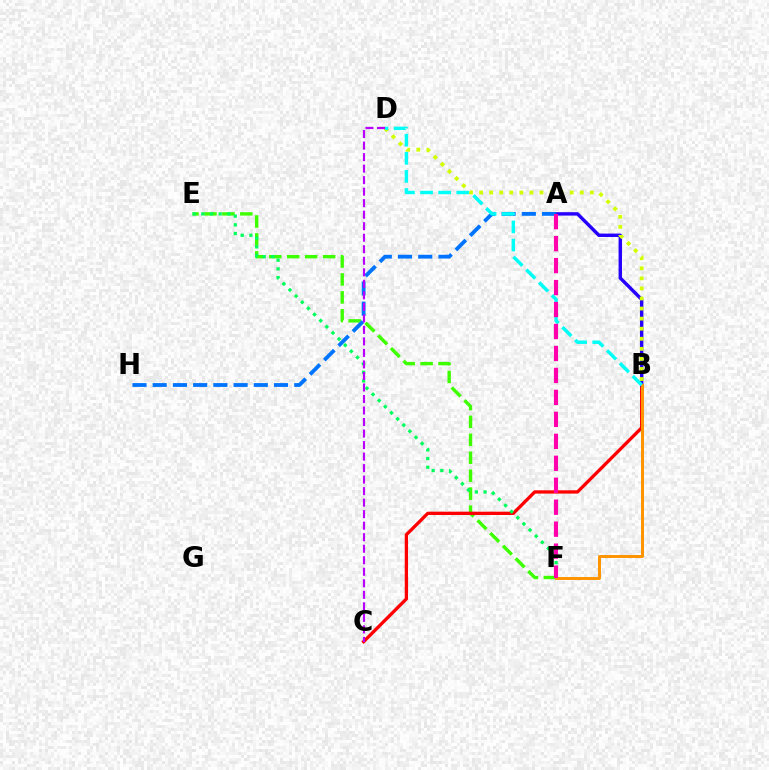{('E', 'F'): [{'color': '#3dff00', 'line_style': 'dashed', 'thickness': 2.44}, {'color': '#00ff5c', 'line_style': 'dotted', 'thickness': 2.36}], ('B', 'C'): [{'color': '#ff0000', 'line_style': 'solid', 'thickness': 2.37}], ('A', 'B'): [{'color': '#2500ff', 'line_style': 'solid', 'thickness': 2.46}], ('B', 'F'): [{'color': '#ff9400', 'line_style': 'solid', 'thickness': 2.14}], ('A', 'H'): [{'color': '#0074ff', 'line_style': 'dashed', 'thickness': 2.75}], ('B', 'D'): [{'color': '#d1ff00', 'line_style': 'dotted', 'thickness': 2.73}, {'color': '#00fff6', 'line_style': 'dashed', 'thickness': 2.46}], ('C', 'D'): [{'color': '#b900ff', 'line_style': 'dashed', 'thickness': 1.56}], ('A', 'F'): [{'color': '#ff00ac', 'line_style': 'dashed', 'thickness': 2.98}]}